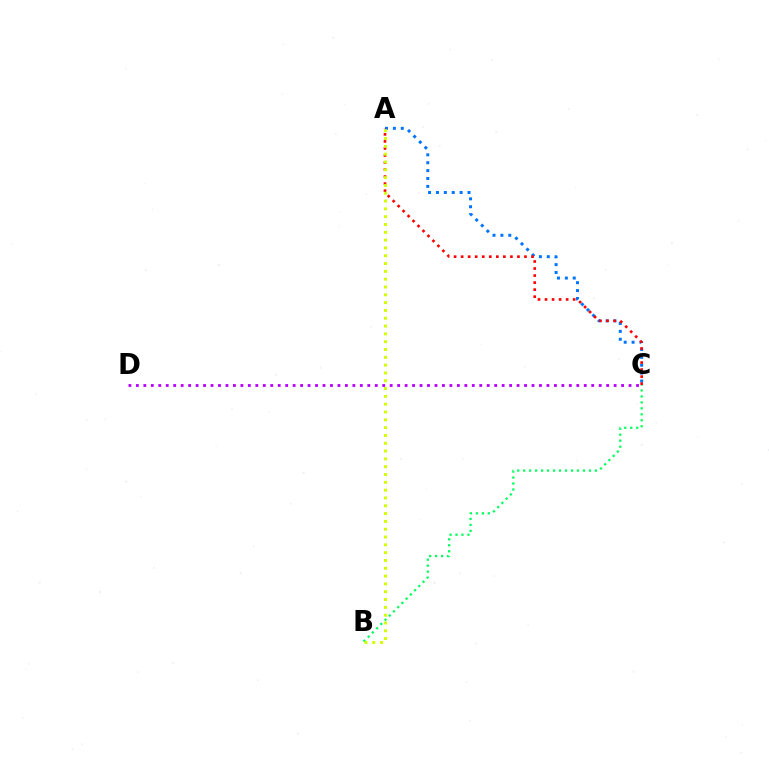{('A', 'C'): [{'color': '#0074ff', 'line_style': 'dotted', 'thickness': 2.14}, {'color': '#ff0000', 'line_style': 'dotted', 'thickness': 1.91}], ('B', 'C'): [{'color': '#00ff5c', 'line_style': 'dotted', 'thickness': 1.62}], ('A', 'B'): [{'color': '#d1ff00', 'line_style': 'dotted', 'thickness': 2.12}], ('C', 'D'): [{'color': '#b900ff', 'line_style': 'dotted', 'thickness': 2.03}]}